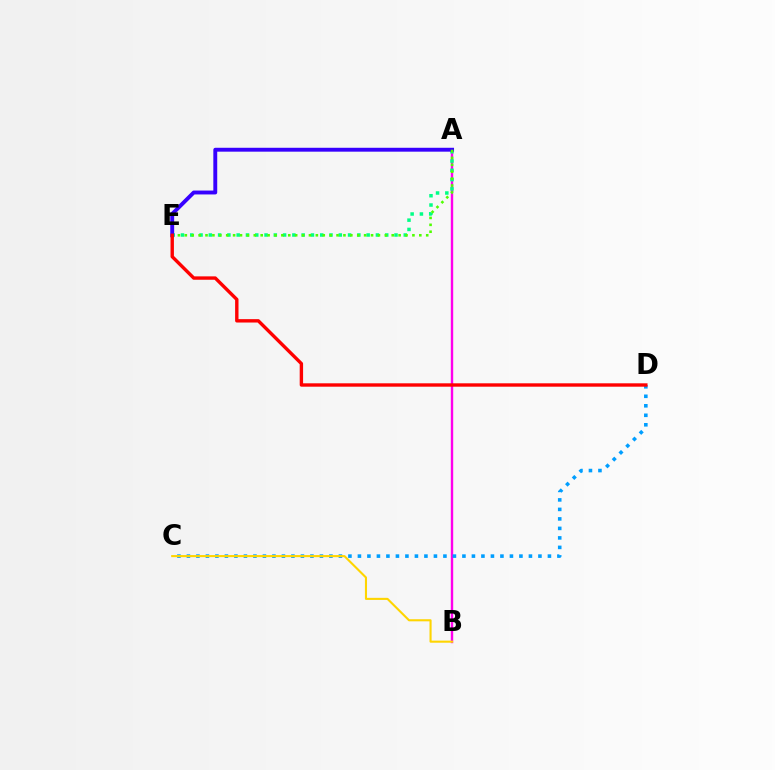{('A', 'B'): [{'color': '#ff00ed', 'line_style': 'solid', 'thickness': 1.72}], ('A', 'E'): [{'color': '#00ff86', 'line_style': 'dotted', 'thickness': 2.52}, {'color': '#3700ff', 'line_style': 'solid', 'thickness': 2.8}, {'color': '#4fff00', 'line_style': 'dotted', 'thickness': 1.87}], ('C', 'D'): [{'color': '#009eff', 'line_style': 'dotted', 'thickness': 2.58}], ('B', 'C'): [{'color': '#ffd500', 'line_style': 'solid', 'thickness': 1.51}], ('D', 'E'): [{'color': '#ff0000', 'line_style': 'solid', 'thickness': 2.44}]}